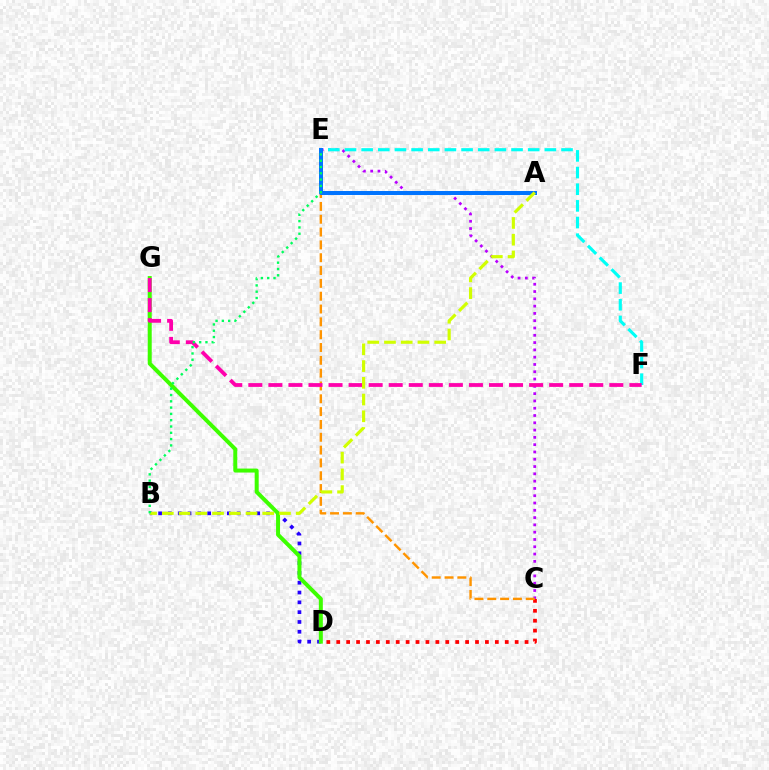{('B', 'D'): [{'color': '#2500ff', 'line_style': 'dotted', 'thickness': 2.67}], ('C', 'D'): [{'color': '#ff0000', 'line_style': 'dotted', 'thickness': 2.69}], ('D', 'G'): [{'color': '#3dff00', 'line_style': 'solid', 'thickness': 2.87}], ('C', 'E'): [{'color': '#b900ff', 'line_style': 'dotted', 'thickness': 1.98}, {'color': '#ff9400', 'line_style': 'dashed', 'thickness': 1.74}], ('E', 'F'): [{'color': '#00fff6', 'line_style': 'dashed', 'thickness': 2.26}], ('F', 'G'): [{'color': '#ff00ac', 'line_style': 'dashed', 'thickness': 2.72}], ('A', 'E'): [{'color': '#0074ff', 'line_style': 'solid', 'thickness': 2.86}], ('A', 'B'): [{'color': '#d1ff00', 'line_style': 'dashed', 'thickness': 2.27}], ('B', 'E'): [{'color': '#00ff5c', 'line_style': 'dotted', 'thickness': 1.71}]}